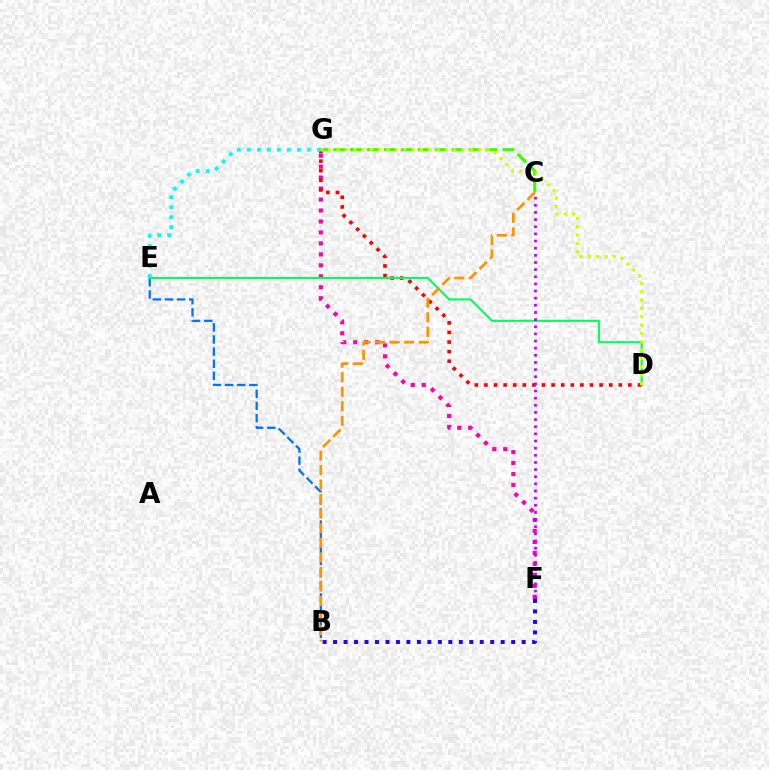{('B', 'E'): [{'color': '#0074ff', 'line_style': 'dashed', 'thickness': 1.65}], ('F', 'G'): [{'color': '#ff00ac', 'line_style': 'dotted', 'thickness': 2.98}], ('D', 'G'): [{'color': '#ff0000', 'line_style': 'dotted', 'thickness': 2.61}, {'color': '#d1ff00', 'line_style': 'dotted', 'thickness': 2.26}], ('E', 'G'): [{'color': '#00fff6', 'line_style': 'dotted', 'thickness': 2.72}], ('D', 'E'): [{'color': '#00ff5c', 'line_style': 'solid', 'thickness': 1.51}], ('C', 'F'): [{'color': '#b900ff', 'line_style': 'dotted', 'thickness': 1.94}], ('C', 'G'): [{'color': '#3dff00', 'line_style': 'dashed', 'thickness': 2.3}], ('B', 'C'): [{'color': '#ff9400', 'line_style': 'dashed', 'thickness': 1.98}], ('B', 'F'): [{'color': '#2500ff', 'line_style': 'dotted', 'thickness': 2.85}]}